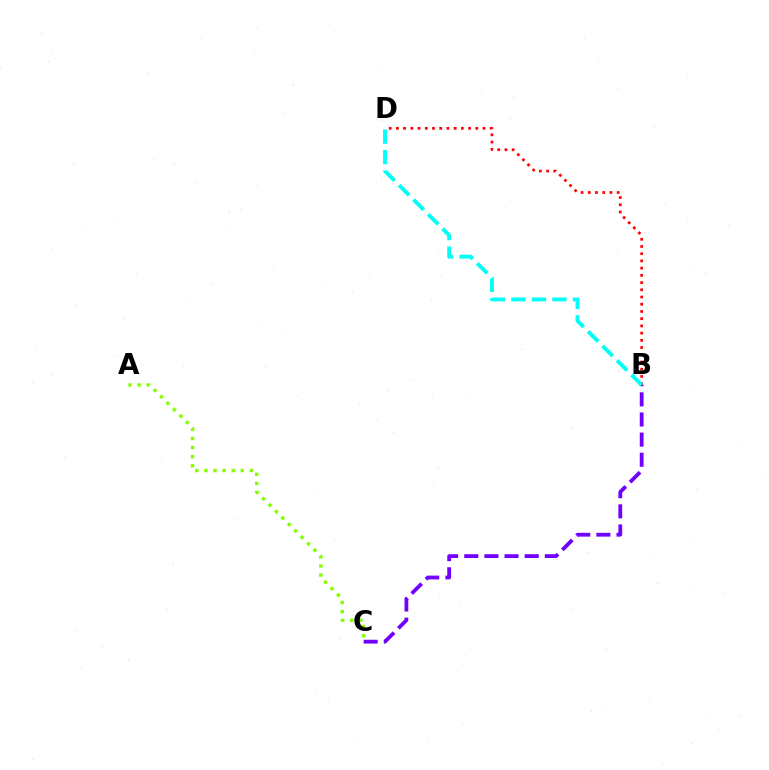{('A', 'C'): [{'color': '#84ff00', 'line_style': 'dotted', 'thickness': 2.47}], ('B', 'D'): [{'color': '#ff0000', 'line_style': 'dotted', 'thickness': 1.96}, {'color': '#00fff6', 'line_style': 'dashed', 'thickness': 2.79}], ('B', 'C'): [{'color': '#7200ff', 'line_style': 'dashed', 'thickness': 2.74}]}